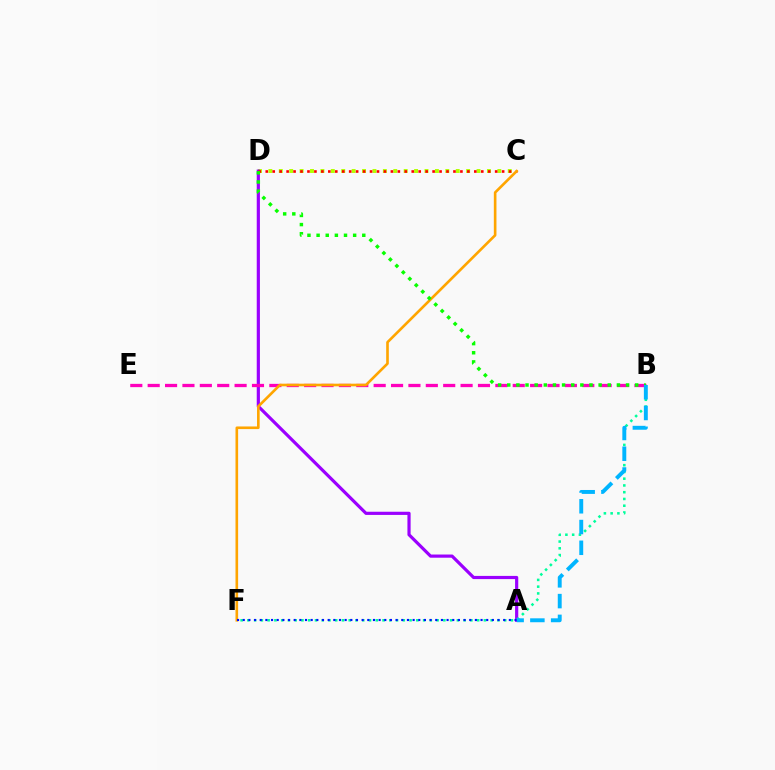{('C', 'D'): [{'color': '#b3ff00', 'line_style': 'dotted', 'thickness': 2.83}, {'color': '#ff0000', 'line_style': 'dotted', 'thickness': 1.89}], ('A', 'D'): [{'color': '#9b00ff', 'line_style': 'solid', 'thickness': 2.29}], ('B', 'E'): [{'color': '#ff00bd', 'line_style': 'dashed', 'thickness': 2.36}], ('C', 'F'): [{'color': '#ffa500', 'line_style': 'solid', 'thickness': 1.89}], ('B', 'F'): [{'color': '#00ff9d', 'line_style': 'dotted', 'thickness': 1.84}], ('B', 'D'): [{'color': '#08ff00', 'line_style': 'dotted', 'thickness': 2.48}], ('A', 'B'): [{'color': '#00b5ff', 'line_style': 'dashed', 'thickness': 2.82}], ('A', 'F'): [{'color': '#0010ff', 'line_style': 'dotted', 'thickness': 1.54}]}